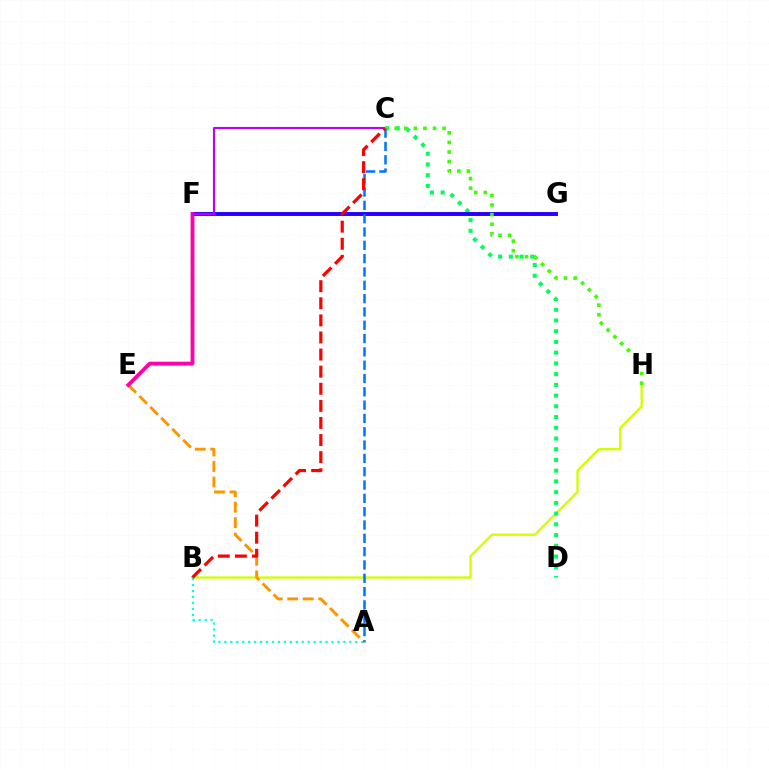{('B', 'H'): [{'color': '#d1ff00', 'line_style': 'solid', 'thickness': 1.66}], ('C', 'D'): [{'color': '#00ff5c', 'line_style': 'dotted', 'thickness': 2.91}], ('A', 'B'): [{'color': '#00fff6', 'line_style': 'dotted', 'thickness': 1.62}], ('F', 'G'): [{'color': '#2500ff', 'line_style': 'solid', 'thickness': 2.83}], ('A', 'E'): [{'color': '#ff9400', 'line_style': 'dashed', 'thickness': 2.11}], ('E', 'F'): [{'color': '#ff00ac', 'line_style': 'solid', 'thickness': 2.77}], ('C', 'F'): [{'color': '#b900ff', 'line_style': 'solid', 'thickness': 1.53}], ('C', 'H'): [{'color': '#3dff00', 'line_style': 'dotted', 'thickness': 2.6}], ('A', 'C'): [{'color': '#0074ff', 'line_style': 'dashed', 'thickness': 1.81}], ('B', 'C'): [{'color': '#ff0000', 'line_style': 'dashed', 'thickness': 2.32}]}